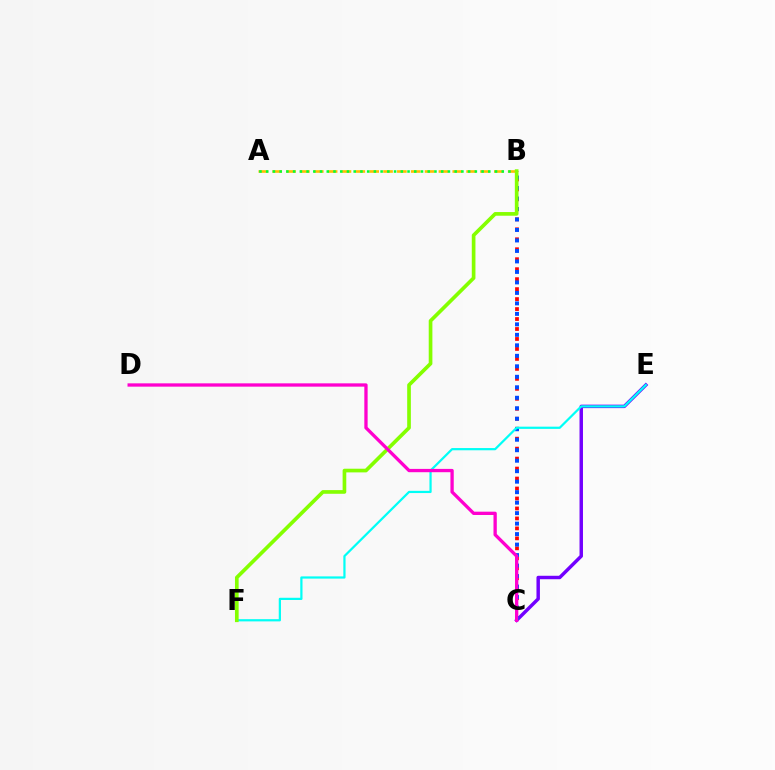{('B', 'C'): [{'color': '#ff0000', 'line_style': 'dotted', 'thickness': 2.71}, {'color': '#004bff', 'line_style': 'dotted', 'thickness': 2.85}], ('C', 'E'): [{'color': '#7200ff', 'line_style': 'solid', 'thickness': 2.48}], ('E', 'F'): [{'color': '#00fff6', 'line_style': 'solid', 'thickness': 1.6}], ('A', 'B'): [{'color': '#ffbd00', 'line_style': 'dashed', 'thickness': 1.88}, {'color': '#00ff39', 'line_style': 'dotted', 'thickness': 1.83}], ('B', 'F'): [{'color': '#84ff00', 'line_style': 'solid', 'thickness': 2.64}], ('C', 'D'): [{'color': '#ff00cf', 'line_style': 'solid', 'thickness': 2.38}]}